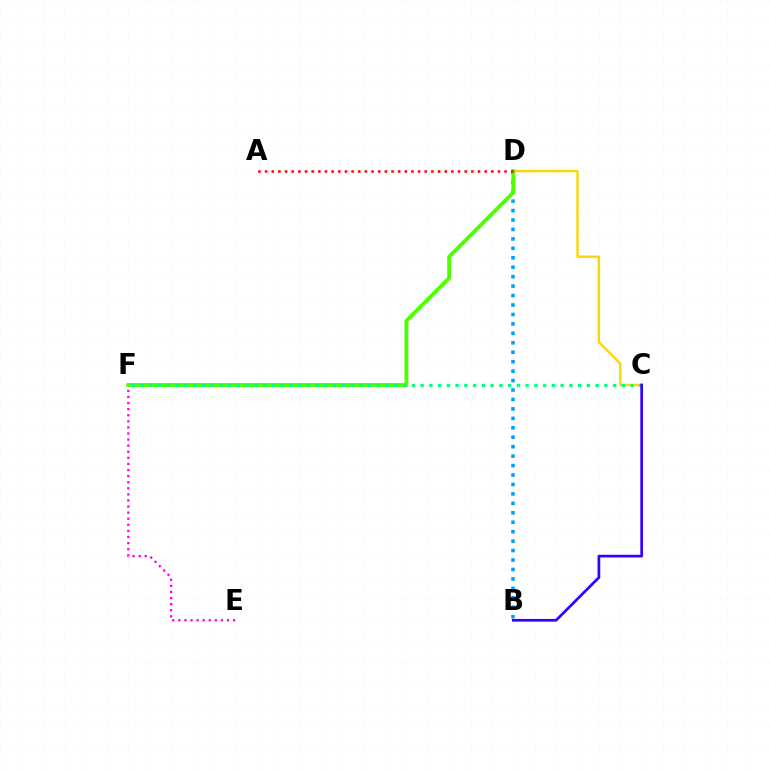{('E', 'F'): [{'color': '#ff00ed', 'line_style': 'dotted', 'thickness': 1.65}], ('C', 'D'): [{'color': '#ffd500', 'line_style': 'solid', 'thickness': 1.69}], ('B', 'D'): [{'color': '#009eff', 'line_style': 'dotted', 'thickness': 2.57}], ('D', 'F'): [{'color': '#4fff00', 'line_style': 'solid', 'thickness': 2.8}], ('A', 'D'): [{'color': '#ff0000', 'line_style': 'dotted', 'thickness': 1.81}], ('C', 'F'): [{'color': '#00ff86', 'line_style': 'dotted', 'thickness': 2.38}], ('B', 'C'): [{'color': '#3700ff', 'line_style': 'solid', 'thickness': 1.96}]}